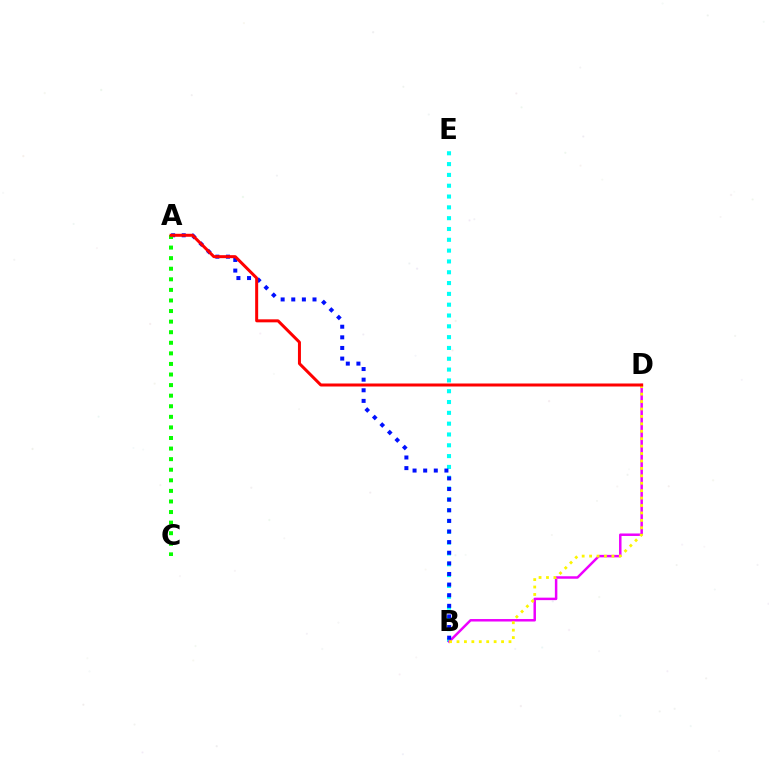{('B', 'E'): [{'color': '#00fff6', 'line_style': 'dotted', 'thickness': 2.94}], ('B', 'D'): [{'color': '#ee00ff', 'line_style': 'solid', 'thickness': 1.79}, {'color': '#fcf500', 'line_style': 'dotted', 'thickness': 2.02}], ('A', 'B'): [{'color': '#0010ff', 'line_style': 'dotted', 'thickness': 2.88}], ('A', 'C'): [{'color': '#08ff00', 'line_style': 'dotted', 'thickness': 2.87}], ('A', 'D'): [{'color': '#ff0000', 'line_style': 'solid', 'thickness': 2.16}]}